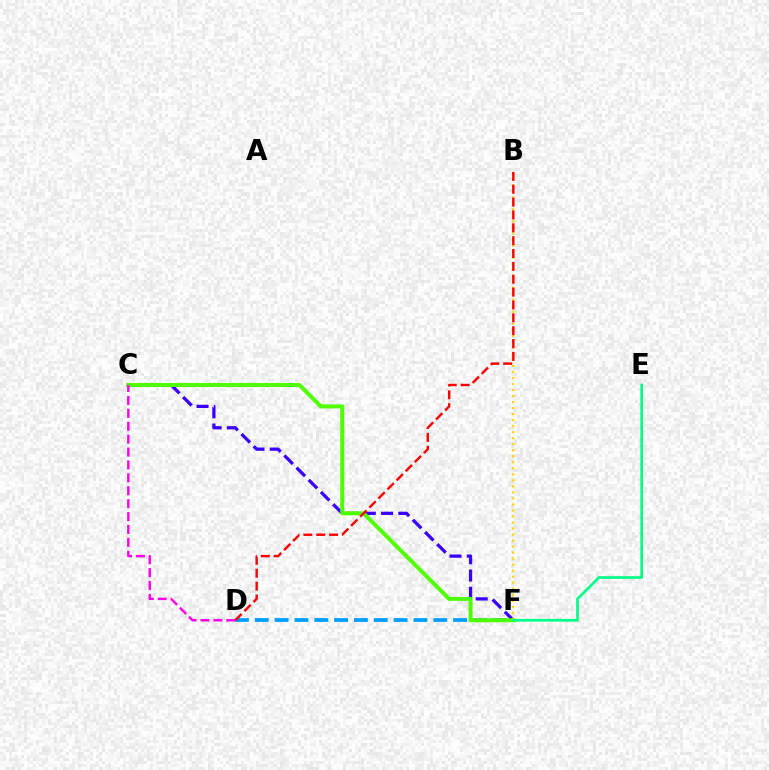{('D', 'F'): [{'color': '#009eff', 'line_style': 'dashed', 'thickness': 2.69}], ('C', 'F'): [{'color': '#3700ff', 'line_style': 'dashed', 'thickness': 2.34}, {'color': '#4fff00', 'line_style': 'solid', 'thickness': 2.88}], ('B', 'F'): [{'color': '#ffd500', 'line_style': 'dotted', 'thickness': 1.64}], ('C', 'D'): [{'color': '#ff00ed', 'line_style': 'dashed', 'thickness': 1.75}], ('E', 'F'): [{'color': '#00ff86', 'line_style': 'solid', 'thickness': 1.92}], ('B', 'D'): [{'color': '#ff0000', 'line_style': 'dashed', 'thickness': 1.75}]}